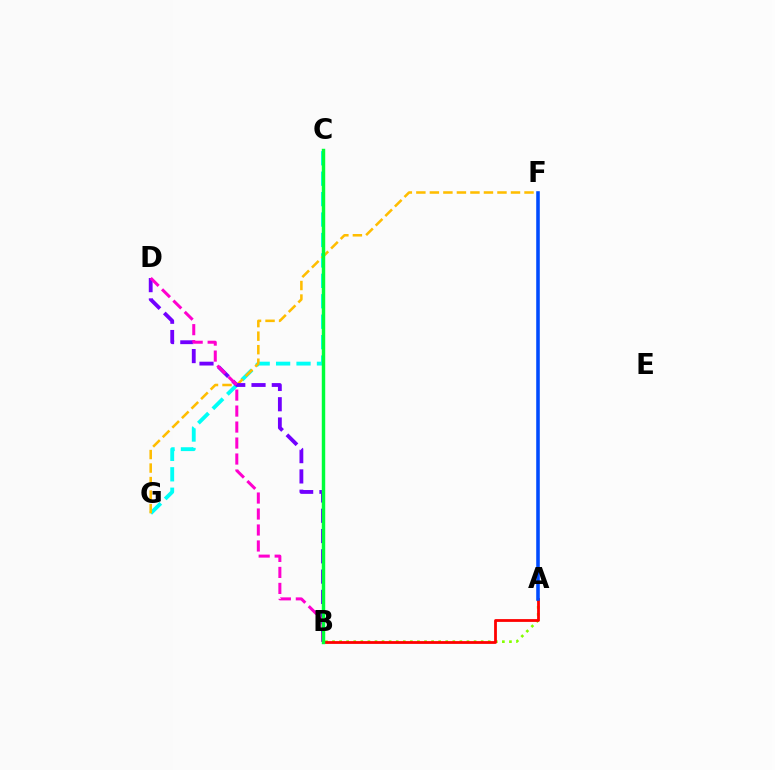{('C', 'G'): [{'color': '#00fff6', 'line_style': 'dashed', 'thickness': 2.78}], ('F', 'G'): [{'color': '#ffbd00', 'line_style': 'dashed', 'thickness': 1.84}], ('B', 'D'): [{'color': '#7200ff', 'line_style': 'dashed', 'thickness': 2.76}, {'color': '#ff00cf', 'line_style': 'dashed', 'thickness': 2.17}], ('A', 'B'): [{'color': '#84ff00', 'line_style': 'dotted', 'thickness': 1.92}, {'color': '#ff0000', 'line_style': 'solid', 'thickness': 2.01}], ('B', 'C'): [{'color': '#00ff39', 'line_style': 'solid', 'thickness': 2.47}], ('A', 'F'): [{'color': '#004bff', 'line_style': 'solid', 'thickness': 2.57}]}